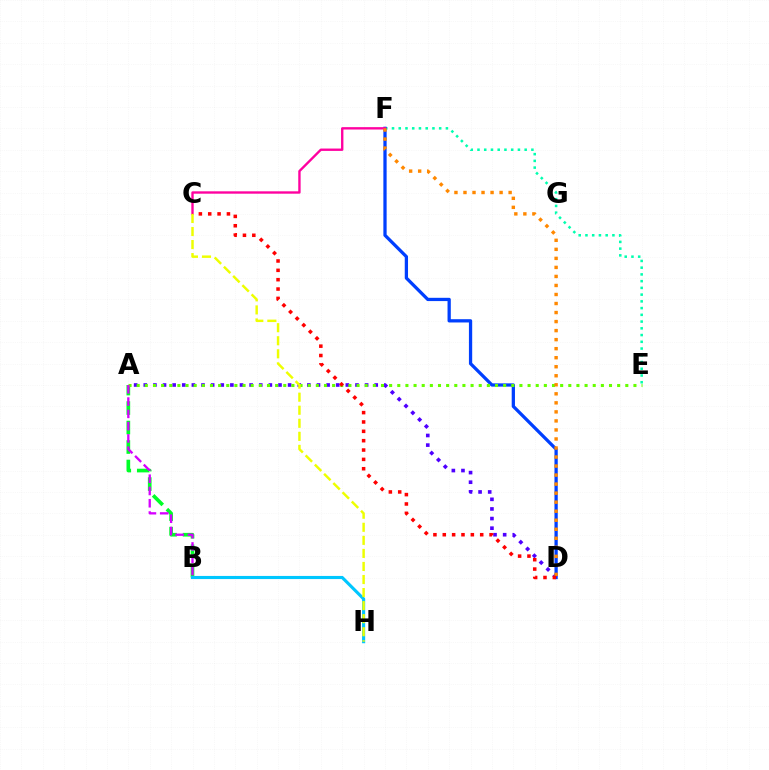{('E', 'F'): [{'color': '#00ffaf', 'line_style': 'dotted', 'thickness': 1.83}], ('A', 'B'): [{'color': '#00ff27', 'line_style': 'dashed', 'thickness': 2.65}, {'color': '#d600ff', 'line_style': 'dashed', 'thickness': 1.67}], ('D', 'F'): [{'color': '#003fff', 'line_style': 'solid', 'thickness': 2.35}, {'color': '#ff8800', 'line_style': 'dotted', 'thickness': 2.45}], ('A', 'D'): [{'color': '#4f00ff', 'line_style': 'dotted', 'thickness': 2.61}], ('A', 'E'): [{'color': '#66ff00', 'line_style': 'dotted', 'thickness': 2.21}], ('B', 'H'): [{'color': '#00c7ff', 'line_style': 'solid', 'thickness': 2.25}], ('C', 'F'): [{'color': '#ff00a0', 'line_style': 'solid', 'thickness': 1.71}], ('C', 'D'): [{'color': '#ff0000', 'line_style': 'dotted', 'thickness': 2.54}], ('C', 'H'): [{'color': '#eeff00', 'line_style': 'dashed', 'thickness': 1.77}]}